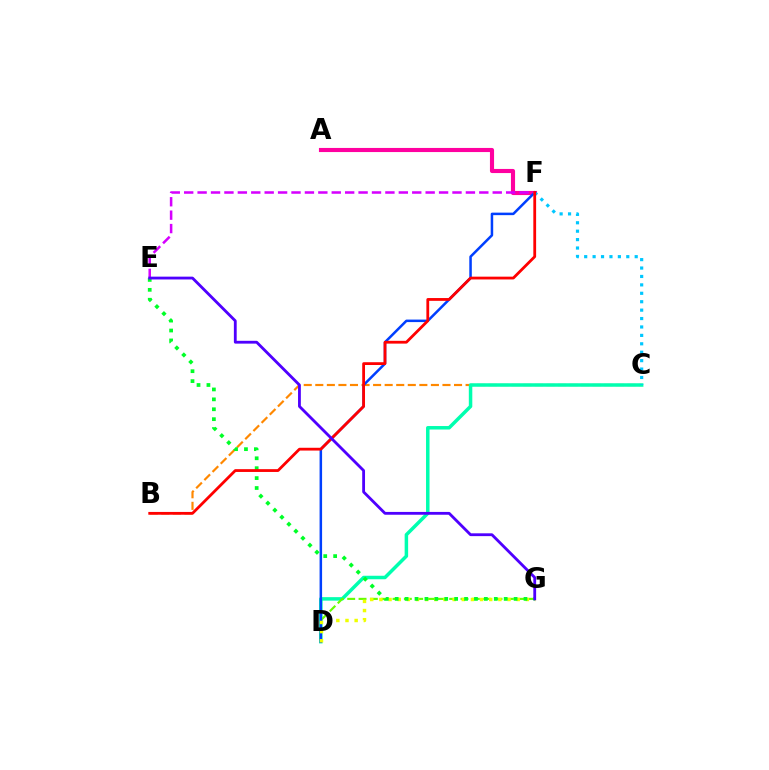{('B', 'C'): [{'color': '#ff8800', 'line_style': 'dashed', 'thickness': 1.57}], ('C', 'D'): [{'color': '#00ffaf', 'line_style': 'solid', 'thickness': 2.51}], ('A', 'F'): [{'color': '#ff00a0', 'line_style': 'solid', 'thickness': 2.96}], ('D', 'G'): [{'color': '#66ff00', 'line_style': 'dashed', 'thickness': 1.54}, {'color': '#eeff00', 'line_style': 'dotted', 'thickness': 2.49}], ('C', 'F'): [{'color': '#00c7ff', 'line_style': 'dotted', 'thickness': 2.29}], ('D', 'F'): [{'color': '#003fff', 'line_style': 'solid', 'thickness': 1.81}], ('E', 'F'): [{'color': '#d600ff', 'line_style': 'dashed', 'thickness': 1.82}], ('E', 'G'): [{'color': '#00ff27', 'line_style': 'dotted', 'thickness': 2.69}, {'color': '#4f00ff', 'line_style': 'solid', 'thickness': 2.03}], ('B', 'F'): [{'color': '#ff0000', 'line_style': 'solid', 'thickness': 2.01}]}